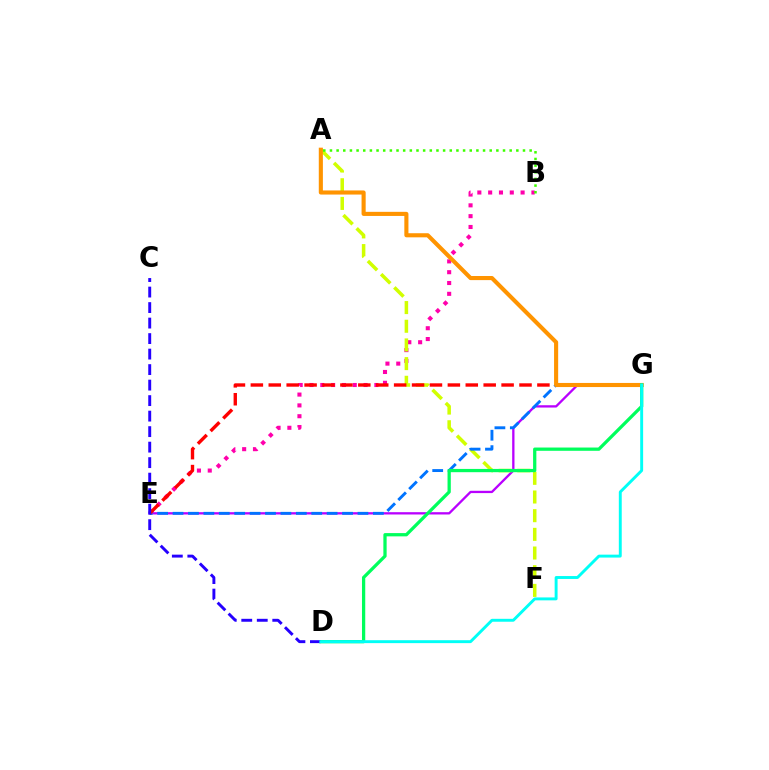{('B', 'E'): [{'color': '#ff00ac', 'line_style': 'dotted', 'thickness': 2.94}], ('E', 'G'): [{'color': '#b900ff', 'line_style': 'solid', 'thickness': 1.66}, {'color': '#0074ff', 'line_style': 'dashed', 'thickness': 2.09}, {'color': '#ff0000', 'line_style': 'dashed', 'thickness': 2.43}], ('A', 'F'): [{'color': '#d1ff00', 'line_style': 'dashed', 'thickness': 2.54}], ('A', 'G'): [{'color': '#ff9400', 'line_style': 'solid', 'thickness': 2.96}], ('D', 'G'): [{'color': '#00ff5c', 'line_style': 'solid', 'thickness': 2.35}, {'color': '#00fff6', 'line_style': 'solid', 'thickness': 2.1}], ('C', 'D'): [{'color': '#2500ff', 'line_style': 'dashed', 'thickness': 2.11}], ('A', 'B'): [{'color': '#3dff00', 'line_style': 'dotted', 'thickness': 1.81}]}